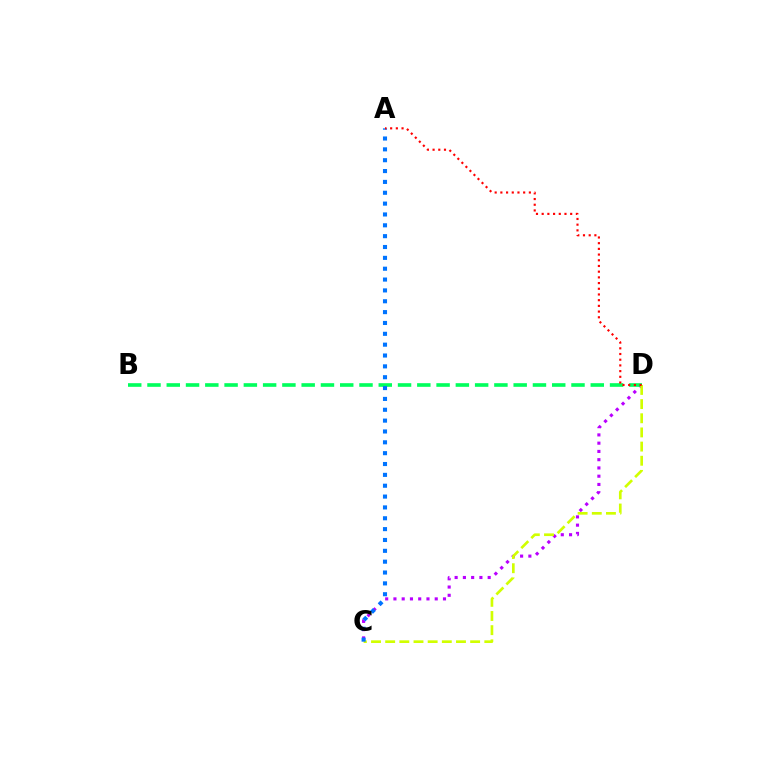{('C', 'D'): [{'color': '#b900ff', 'line_style': 'dotted', 'thickness': 2.24}, {'color': '#d1ff00', 'line_style': 'dashed', 'thickness': 1.92}], ('B', 'D'): [{'color': '#00ff5c', 'line_style': 'dashed', 'thickness': 2.62}], ('A', 'C'): [{'color': '#0074ff', 'line_style': 'dotted', 'thickness': 2.95}], ('A', 'D'): [{'color': '#ff0000', 'line_style': 'dotted', 'thickness': 1.55}]}